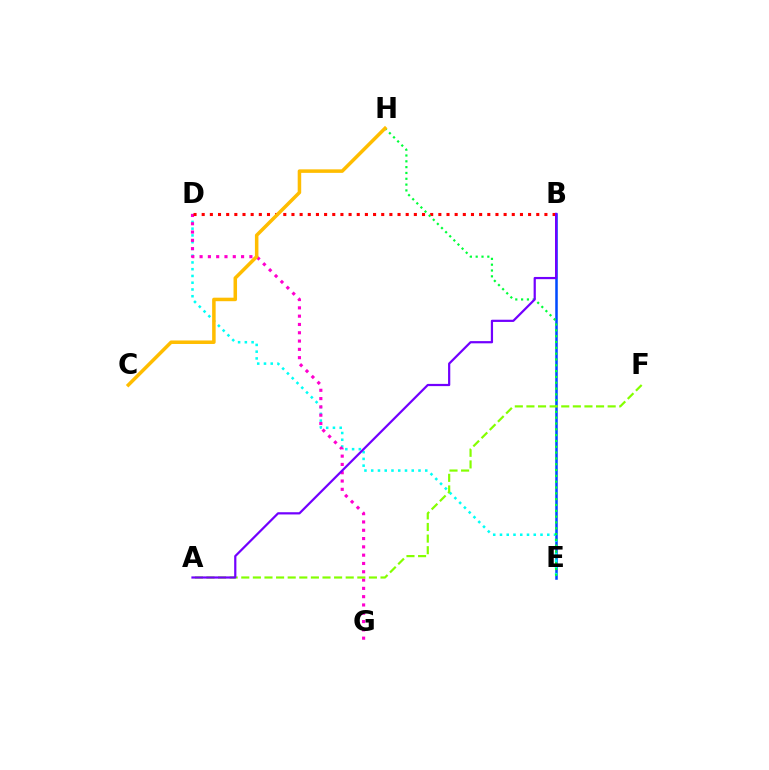{('B', 'E'): [{'color': '#004bff', 'line_style': 'solid', 'thickness': 1.83}], ('D', 'E'): [{'color': '#00fff6', 'line_style': 'dotted', 'thickness': 1.84}], ('D', 'G'): [{'color': '#ff00cf', 'line_style': 'dotted', 'thickness': 2.25}], ('B', 'D'): [{'color': '#ff0000', 'line_style': 'dotted', 'thickness': 2.22}], ('E', 'H'): [{'color': '#00ff39', 'line_style': 'dotted', 'thickness': 1.58}], ('C', 'H'): [{'color': '#ffbd00', 'line_style': 'solid', 'thickness': 2.53}], ('A', 'F'): [{'color': '#84ff00', 'line_style': 'dashed', 'thickness': 1.58}], ('A', 'B'): [{'color': '#7200ff', 'line_style': 'solid', 'thickness': 1.59}]}